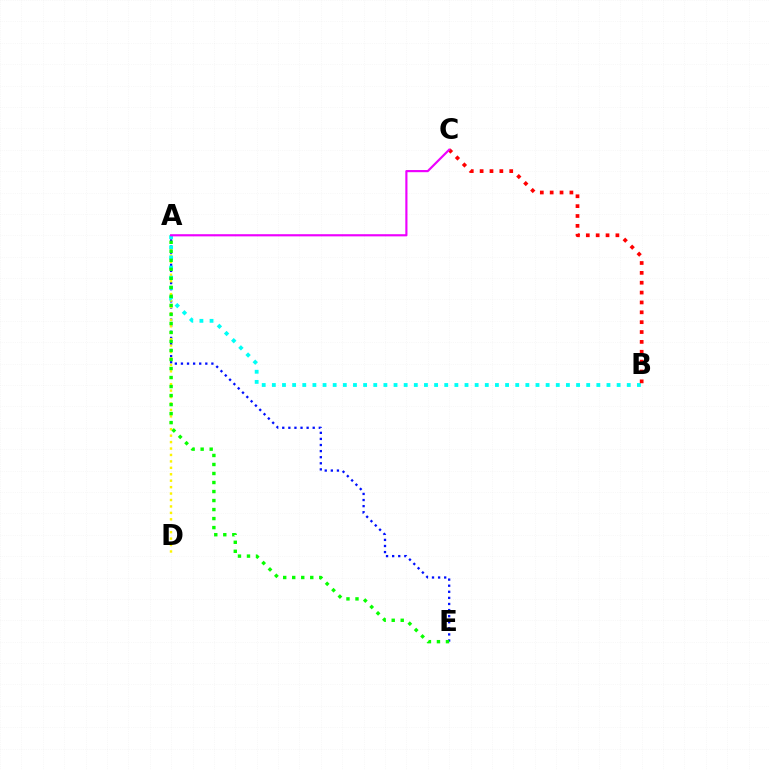{('A', 'E'): [{'color': '#0010ff', 'line_style': 'dotted', 'thickness': 1.65}, {'color': '#08ff00', 'line_style': 'dotted', 'thickness': 2.45}], ('A', 'D'): [{'color': '#fcf500', 'line_style': 'dotted', 'thickness': 1.75}], ('A', 'B'): [{'color': '#00fff6', 'line_style': 'dotted', 'thickness': 2.76}], ('B', 'C'): [{'color': '#ff0000', 'line_style': 'dotted', 'thickness': 2.68}], ('A', 'C'): [{'color': '#ee00ff', 'line_style': 'solid', 'thickness': 1.56}]}